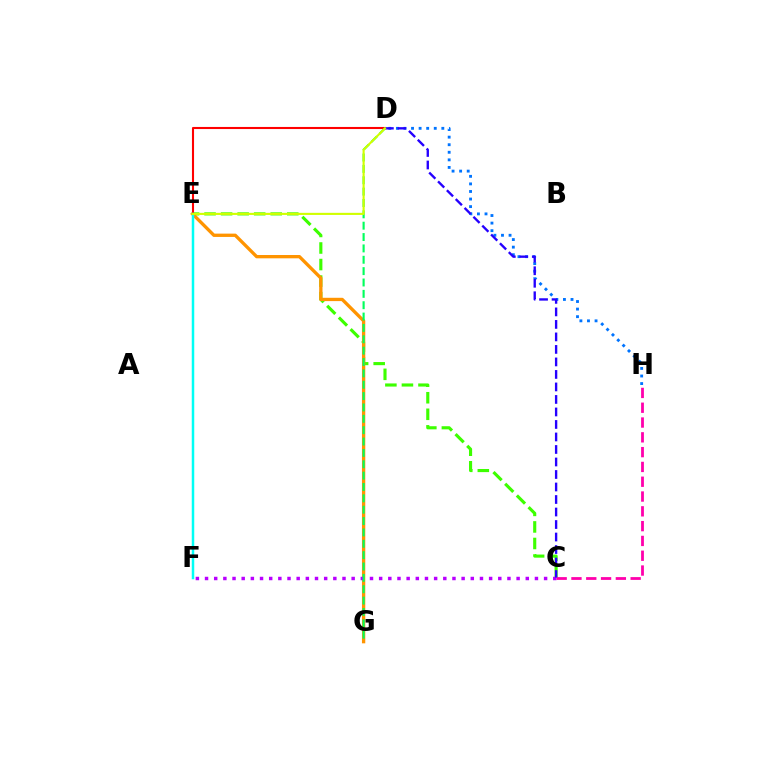{('C', 'E'): [{'color': '#3dff00', 'line_style': 'dashed', 'thickness': 2.25}], ('D', 'H'): [{'color': '#0074ff', 'line_style': 'dotted', 'thickness': 2.06}], ('E', 'G'): [{'color': '#ff9400', 'line_style': 'solid', 'thickness': 2.39}], ('C', 'F'): [{'color': '#b900ff', 'line_style': 'dotted', 'thickness': 2.49}], ('C', 'H'): [{'color': '#ff00ac', 'line_style': 'dashed', 'thickness': 2.01}], ('D', 'E'): [{'color': '#ff0000', 'line_style': 'solid', 'thickness': 1.51}, {'color': '#d1ff00', 'line_style': 'solid', 'thickness': 1.52}], ('E', 'F'): [{'color': '#00fff6', 'line_style': 'solid', 'thickness': 1.8}], ('C', 'D'): [{'color': '#2500ff', 'line_style': 'dashed', 'thickness': 1.7}], ('D', 'G'): [{'color': '#00ff5c', 'line_style': 'dashed', 'thickness': 1.54}]}